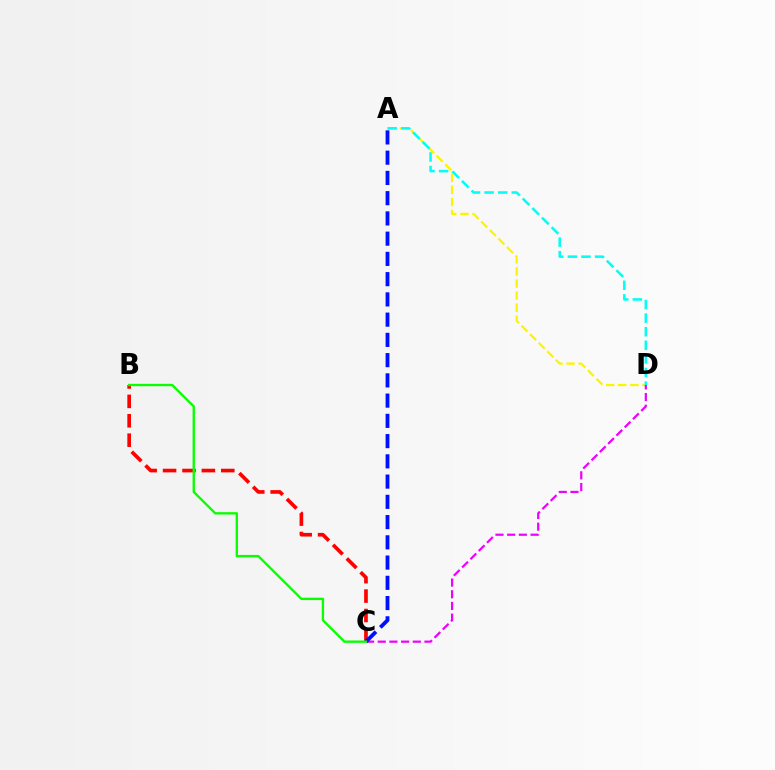{('A', 'D'): [{'color': '#fcf500', 'line_style': 'dashed', 'thickness': 1.64}, {'color': '#00fff6', 'line_style': 'dashed', 'thickness': 1.85}], ('B', 'C'): [{'color': '#ff0000', 'line_style': 'dashed', 'thickness': 2.64}, {'color': '#08ff00', 'line_style': 'solid', 'thickness': 1.7}], ('C', 'D'): [{'color': '#ee00ff', 'line_style': 'dashed', 'thickness': 1.59}], ('A', 'C'): [{'color': '#0010ff', 'line_style': 'dashed', 'thickness': 2.75}]}